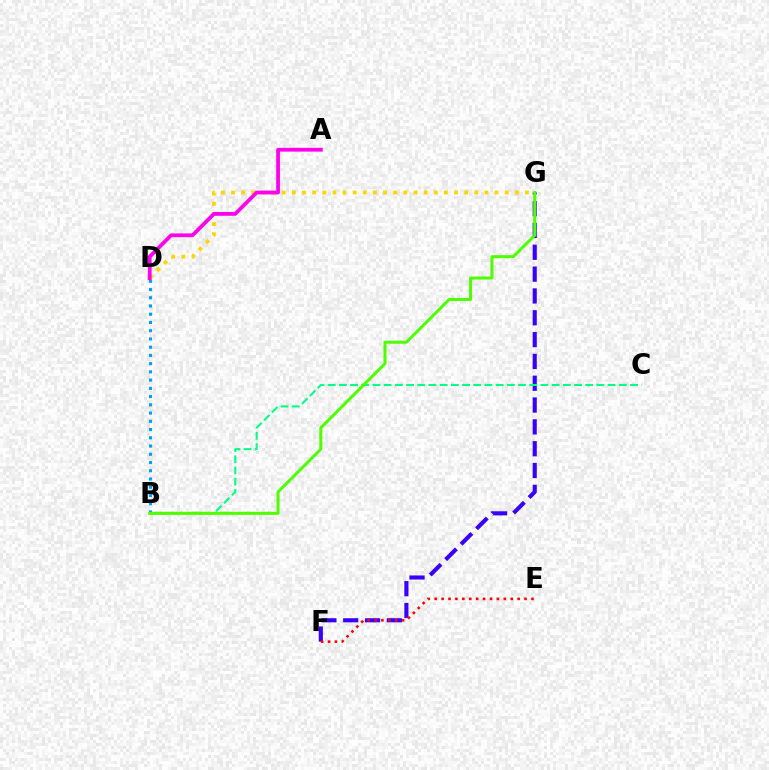{('F', 'G'): [{'color': '#3700ff', 'line_style': 'dashed', 'thickness': 2.96}], ('D', 'G'): [{'color': '#ffd500', 'line_style': 'dotted', 'thickness': 2.75}], ('B', 'C'): [{'color': '#00ff86', 'line_style': 'dashed', 'thickness': 1.52}], ('B', 'D'): [{'color': '#009eff', 'line_style': 'dotted', 'thickness': 2.24}], ('B', 'G'): [{'color': '#4fff00', 'line_style': 'solid', 'thickness': 2.18}], ('E', 'F'): [{'color': '#ff0000', 'line_style': 'dotted', 'thickness': 1.88}], ('A', 'D'): [{'color': '#ff00ed', 'line_style': 'solid', 'thickness': 2.73}]}